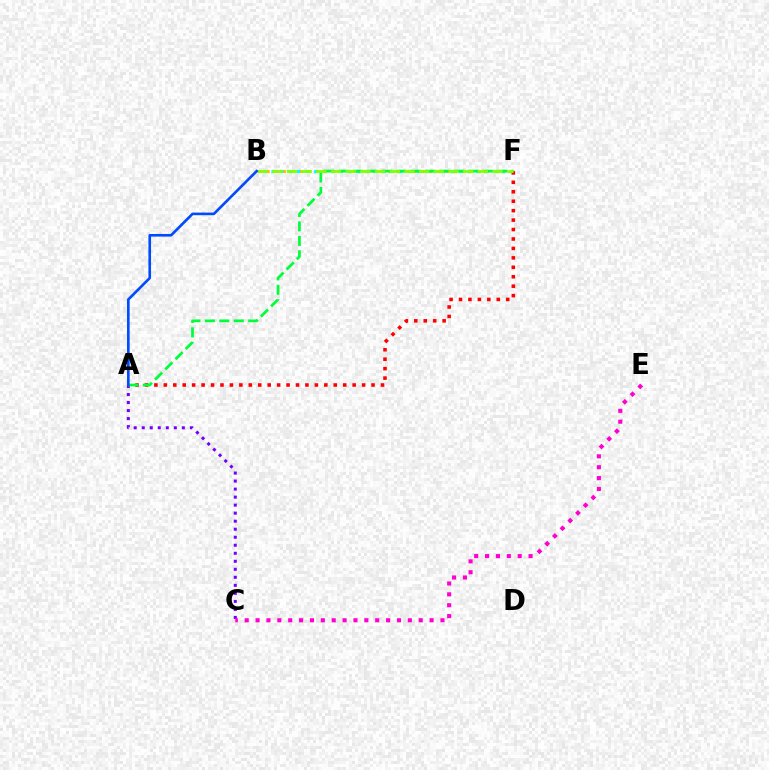{('A', 'C'): [{'color': '#7200ff', 'line_style': 'dotted', 'thickness': 2.18}], ('B', 'F'): [{'color': '#ffbd00', 'line_style': 'dotted', 'thickness': 2.21}, {'color': '#00fff6', 'line_style': 'dotted', 'thickness': 2.32}, {'color': '#84ff00', 'line_style': 'dashed', 'thickness': 1.99}], ('A', 'F'): [{'color': '#ff0000', 'line_style': 'dotted', 'thickness': 2.57}, {'color': '#00ff39', 'line_style': 'dashed', 'thickness': 1.96}], ('C', 'E'): [{'color': '#ff00cf', 'line_style': 'dotted', 'thickness': 2.95}], ('A', 'B'): [{'color': '#004bff', 'line_style': 'solid', 'thickness': 1.9}]}